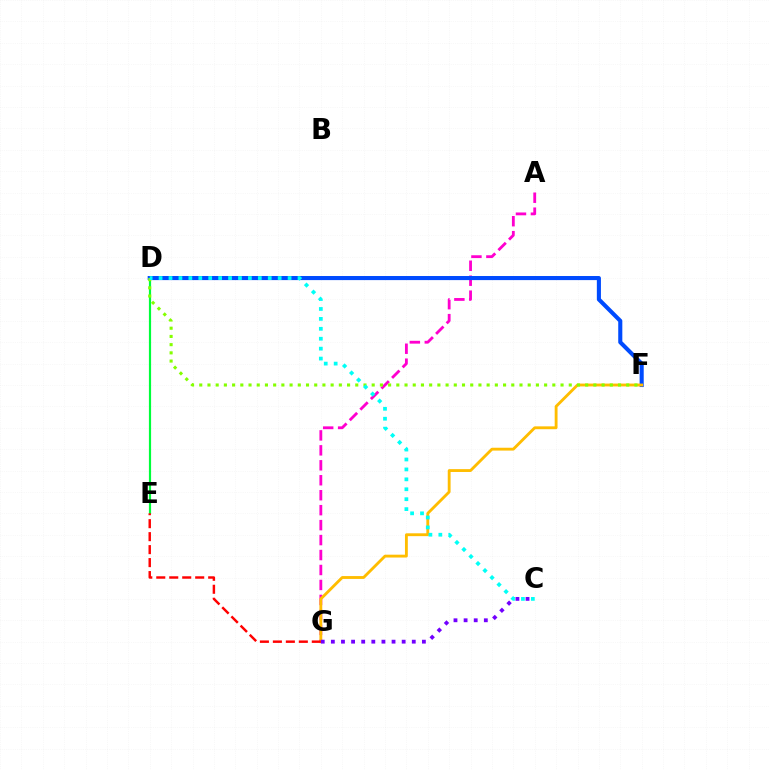{('D', 'E'): [{'color': '#00ff39', 'line_style': 'solid', 'thickness': 1.58}], ('A', 'G'): [{'color': '#ff00cf', 'line_style': 'dashed', 'thickness': 2.03}], ('D', 'F'): [{'color': '#004bff', 'line_style': 'solid', 'thickness': 2.94}, {'color': '#84ff00', 'line_style': 'dotted', 'thickness': 2.23}], ('F', 'G'): [{'color': '#ffbd00', 'line_style': 'solid', 'thickness': 2.05}], ('E', 'G'): [{'color': '#ff0000', 'line_style': 'dashed', 'thickness': 1.76}], ('C', 'D'): [{'color': '#00fff6', 'line_style': 'dotted', 'thickness': 2.7}], ('C', 'G'): [{'color': '#7200ff', 'line_style': 'dotted', 'thickness': 2.75}]}